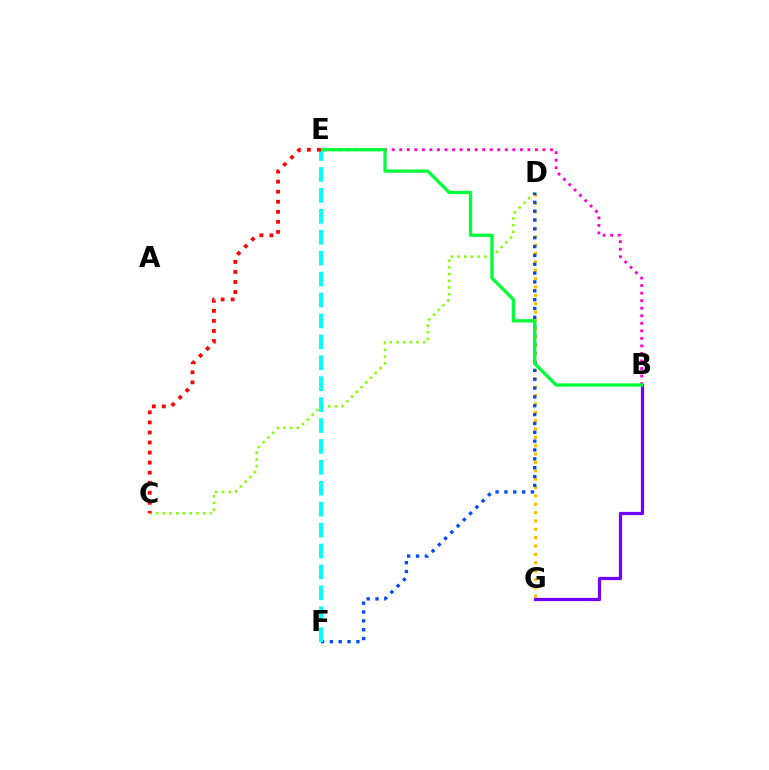{('B', 'E'): [{'color': '#ff00cf', 'line_style': 'dotted', 'thickness': 2.05}, {'color': '#00ff39', 'line_style': 'solid', 'thickness': 2.36}], ('D', 'G'): [{'color': '#ffbd00', 'line_style': 'dotted', 'thickness': 2.27}], ('C', 'D'): [{'color': '#84ff00', 'line_style': 'dotted', 'thickness': 1.82}], ('D', 'F'): [{'color': '#004bff', 'line_style': 'dotted', 'thickness': 2.4}], ('E', 'F'): [{'color': '#00fff6', 'line_style': 'dashed', 'thickness': 2.84}], ('B', 'G'): [{'color': '#7200ff', 'line_style': 'solid', 'thickness': 2.32}], ('C', 'E'): [{'color': '#ff0000', 'line_style': 'dotted', 'thickness': 2.73}]}